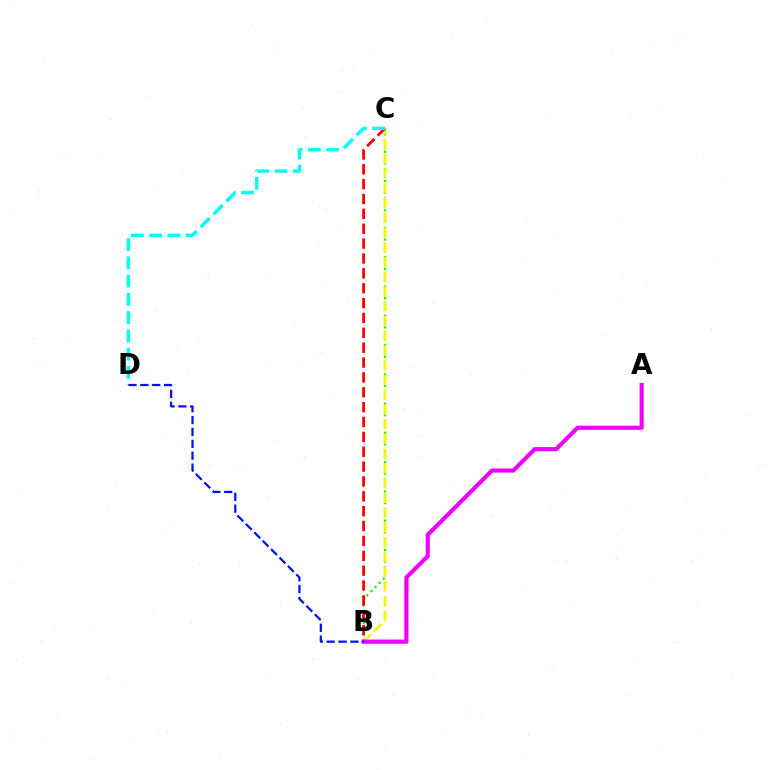{('B', 'C'): [{'color': '#08ff00', 'line_style': 'dotted', 'thickness': 1.59}, {'color': '#fcf500', 'line_style': 'dashed', 'thickness': 2.0}, {'color': '#ff0000', 'line_style': 'dashed', 'thickness': 2.02}], ('A', 'B'): [{'color': '#ee00ff', 'line_style': 'solid', 'thickness': 2.99}], ('C', 'D'): [{'color': '#00fff6', 'line_style': 'dashed', 'thickness': 2.48}], ('B', 'D'): [{'color': '#0010ff', 'line_style': 'dashed', 'thickness': 1.61}]}